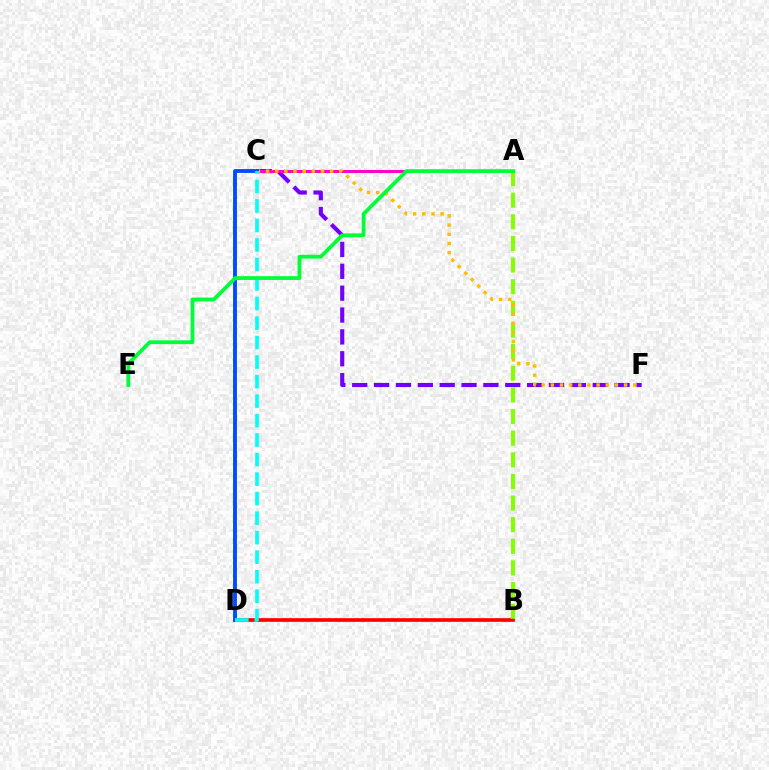{('C', 'F'): [{'color': '#7200ff', 'line_style': 'dashed', 'thickness': 2.97}, {'color': '#ffbd00', 'line_style': 'dotted', 'thickness': 2.49}], ('B', 'D'): [{'color': '#ff0000', 'line_style': 'solid', 'thickness': 2.65}], ('A', 'B'): [{'color': '#84ff00', 'line_style': 'dashed', 'thickness': 2.94}], ('A', 'C'): [{'color': '#ff00cf', 'line_style': 'solid', 'thickness': 2.15}], ('C', 'D'): [{'color': '#004bff', 'line_style': 'solid', 'thickness': 2.78}, {'color': '#00fff6', 'line_style': 'dashed', 'thickness': 2.65}], ('A', 'E'): [{'color': '#00ff39', 'line_style': 'solid', 'thickness': 2.73}]}